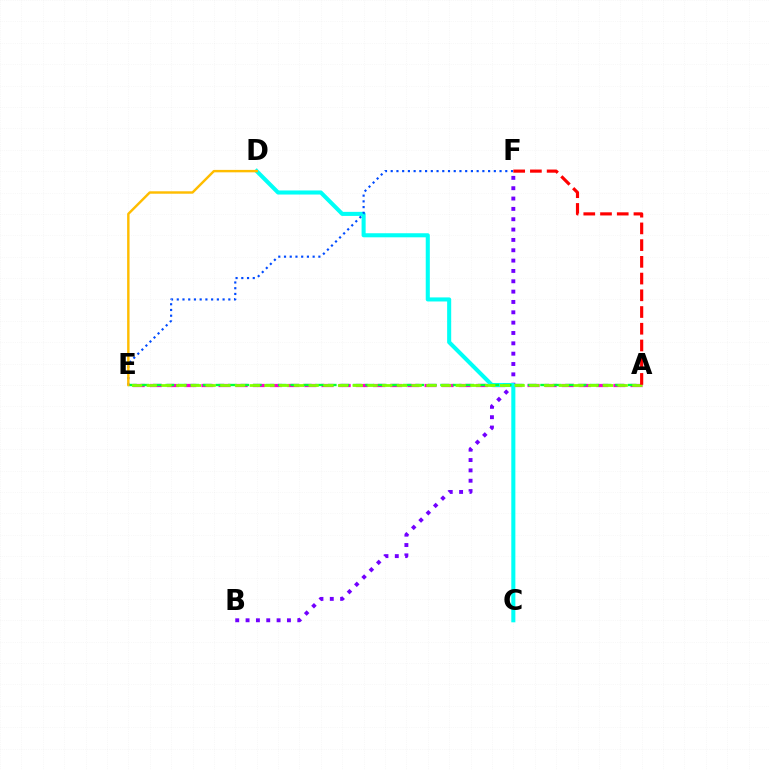{('A', 'E'): [{'color': '#ff00cf', 'line_style': 'dashed', 'thickness': 2.33}, {'color': '#00ff39', 'line_style': 'dashed', 'thickness': 1.7}, {'color': '#84ff00', 'line_style': 'dashed', 'thickness': 2.0}], ('B', 'F'): [{'color': '#7200ff', 'line_style': 'dotted', 'thickness': 2.81}], ('C', 'D'): [{'color': '#00fff6', 'line_style': 'solid', 'thickness': 2.93}], ('E', 'F'): [{'color': '#004bff', 'line_style': 'dotted', 'thickness': 1.56}], ('D', 'E'): [{'color': '#ffbd00', 'line_style': 'solid', 'thickness': 1.75}], ('A', 'F'): [{'color': '#ff0000', 'line_style': 'dashed', 'thickness': 2.27}]}